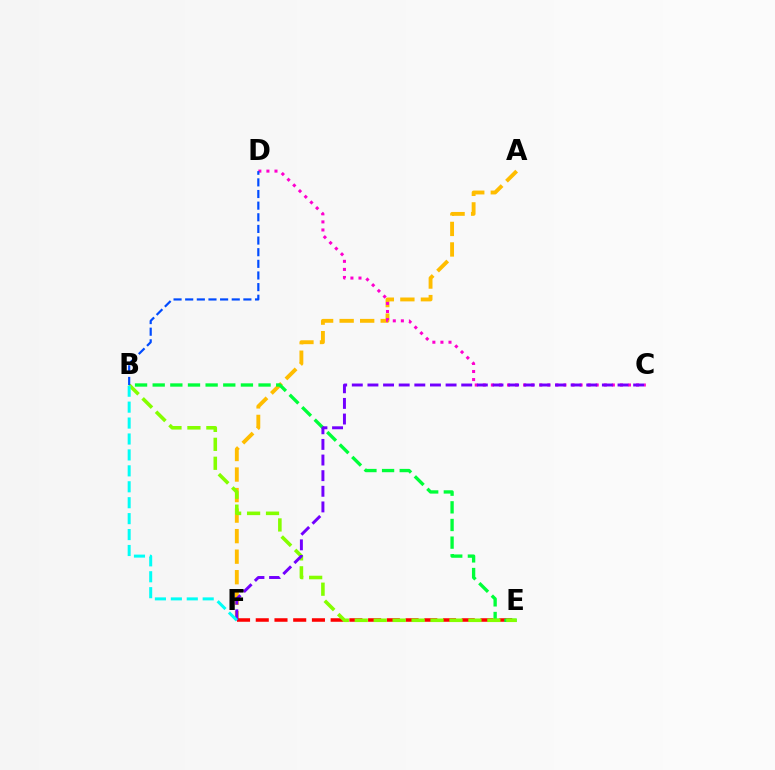{('A', 'F'): [{'color': '#ffbd00', 'line_style': 'dashed', 'thickness': 2.79}], ('E', 'F'): [{'color': '#ff0000', 'line_style': 'dashed', 'thickness': 2.54}], ('B', 'E'): [{'color': '#00ff39', 'line_style': 'dashed', 'thickness': 2.4}, {'color': '#84ff00', 'line_style': 'dashed', 'thickness': 2.57}], ('C', 'D'): [{'color': '#ff00cf', 'line_style': 'dotted', 'thickness': 2.19}], ('C', 'F'): [{'color': '#7200ff', 'line_style': 'dashed', 'thickness': 2.12}], ('B', 'F'): [{'color': '#00fff6', 'line_style': 'dashed', 'thickness': 2.16}], ('B', 'D'): [{'color': '#004bff', 'line_style': 'dashed', 'thickness': 1.58}]}